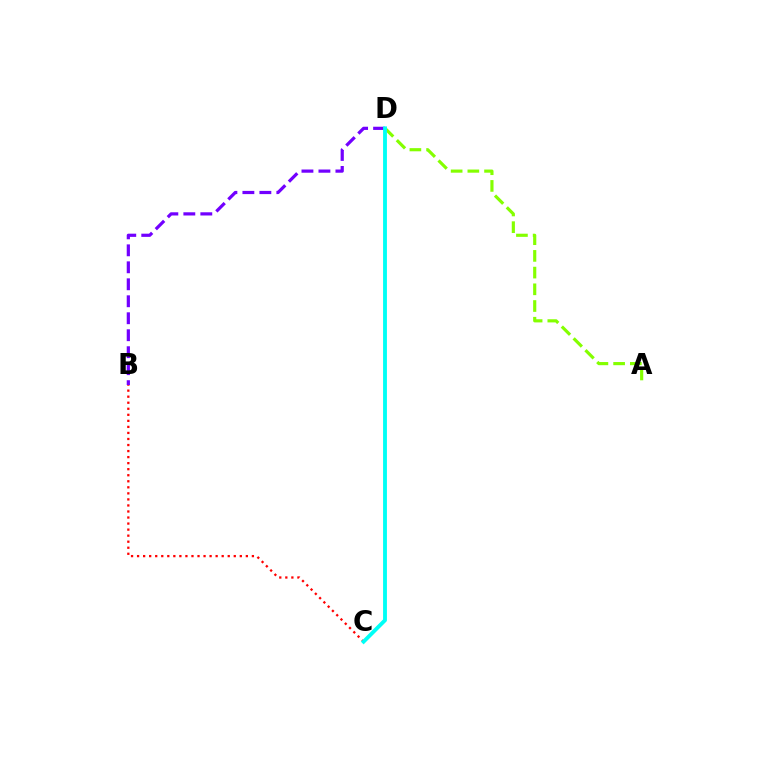{('A', 'D'): [{'color': '#84ff00', 'line_style': 'dashed', 'thickness': 2.27}], ('B', 'C'): [{'color': '#ff0000', 'line_style': 'dotted', 'thickness': 1.64}], ('B', 'D'): [{'color': '#7200ff', 'line_style': 'dashed', 'thickness': 2.31}], ('C', 'D'): [{'color': '#00fff6', 'line_style': 'solid', 'thickness': 2.78}]}